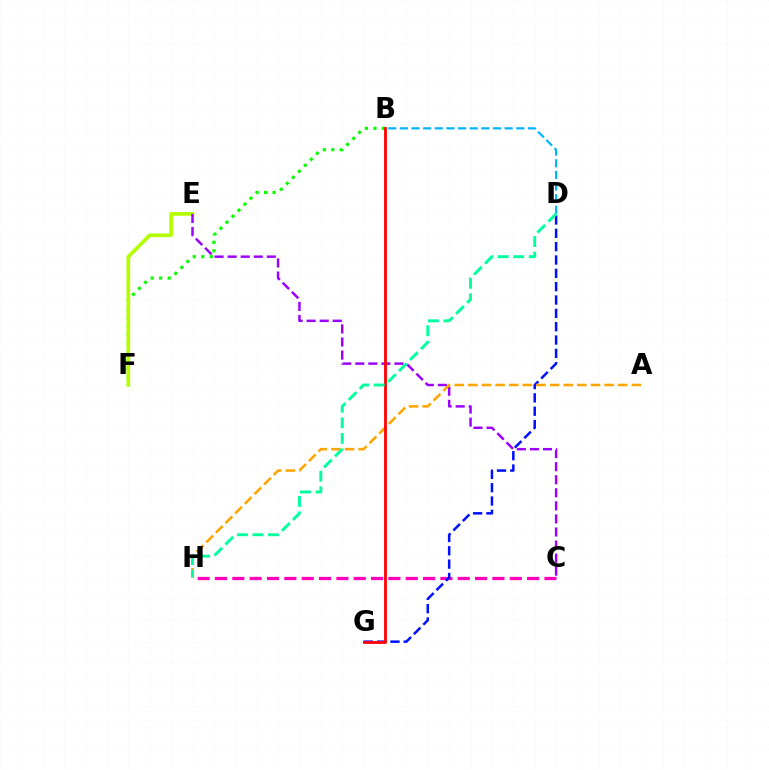{('C', 'H'): [{'color': '#ff00bd', 'line_style': 'dashed', 'thickness': 2.36}], ('D', 'G'): [{'color': '#0010ff', 'line_style': 'dashed', 'thickness': 1.81}], ('B', 'F'): [{'color': '#08ff00', 'line_style': 'dotted', 'thickness': 2.31}], ('E', 'F'): [{'color': '#b3ff00', 'line_style': 'solid', 'thickness': 2.66}], ('C', 'E'): [{'color': '#9b00ff', 'line_style': 'dashed', 'thickness': 1.77}], ('B', 'D'): [{'color': '#00b5ff', 'line_style': 'dashed', 'thickness': 1.58}], ('A', 'H'): [{'color': '#ffa500', 'line_style': 'dashed', 'thickness': 1.85}], ('B', 'G'): [{'color': '#ff0000', 'line_style': 'solid', 'thickness': 2.03}], ('D', 'H'): [{'color': '#00ff9d', 'line_style': 'dashed', 'thickness': 2.11}]}